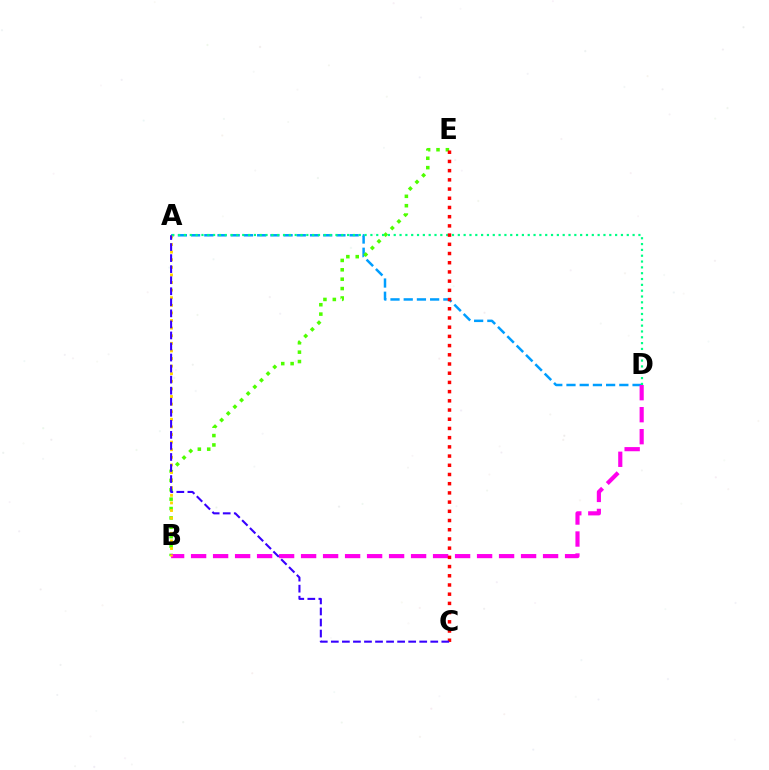{('A', 'D'): [{'color': '#009eff', 'line_style': 'dashed', 'thickness': 1.8}, {'color': '#00ff86', 'line_style': 'dotted', 'thickness': 1.58}], ('B', 'E'): [{'color': '#4fff00', 'line_style': 'dotted', 'thickness': 2.55}], ('B', 'D'): [{'color': '#ff00ed', 'line_style': 'dashed', 'thickness': 2.99}], ('A', 'B'): [{'color': '#ffd500', 'line_style': 'dotted', 'thickness': 2.06}], ('C', 'E'): [{'color': '#ff0000', 'line_style': 'dotted', 'thickness': 2.5}], ('A', 'C'): [{'color': '#3700ff', 'line_style': 'dashed', 'thickness': 1.5}]}